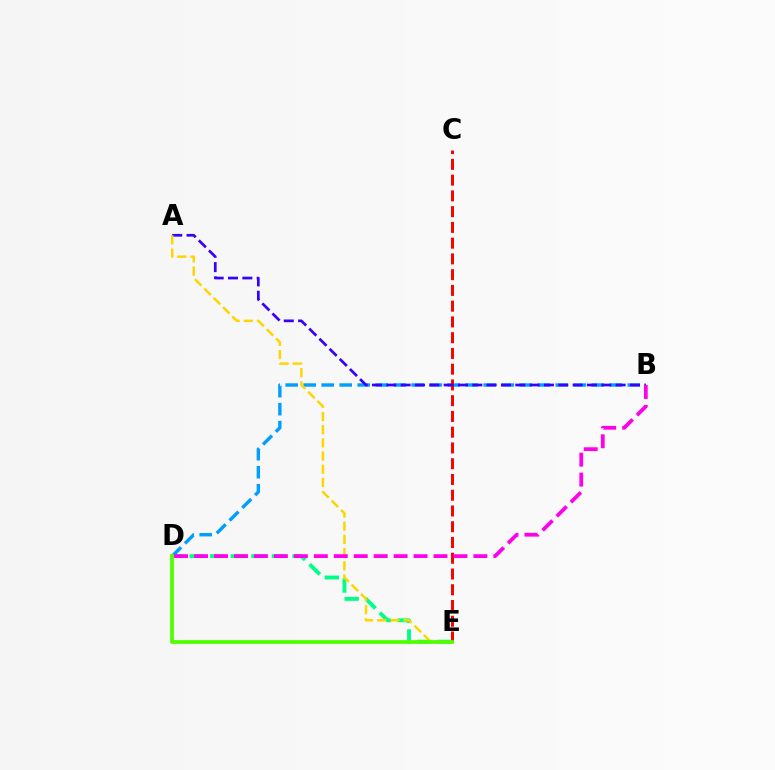{('D', 'E'): [{'color': '#00ff86', 'line_style': 'dashed', 'thickness': 2.79}, {'color': '#4fff00', 'line_style': 'solid', 'thickness': 2.69}], ('B', 'D'): [{'color': '#009eff', 'line_style': 'dashed', 'thickness': 2.45}, {'color': '#ff00ed', 'line_style': 'dashed', 'thickness': 2.71}], ('C', 'E'): [{'color': '#ff0000', 'line_style': 'dashed', 'thickness': 2.14}], ('A', 'B'): [{'color': '#3700ff', 'line_style': 'dashed', 'thickness': 1.95}], ('A', 'E'): [{'color': '#ffd500', 'line_style': 'dashed', 'thickness': 1.79}]}